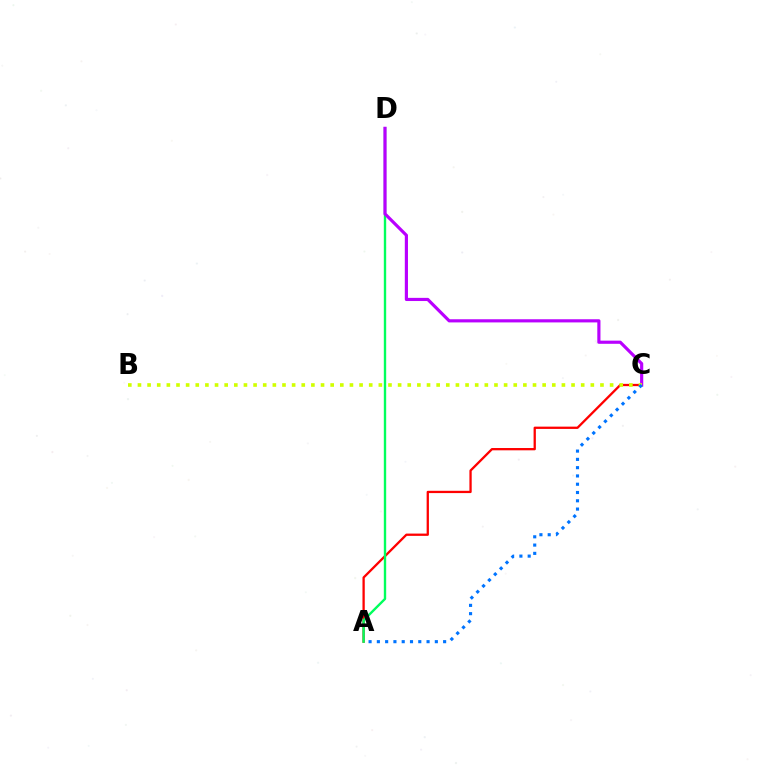{('A', 'C'): [{'color': '#ff0000', 'line_style': 'solid', 'thickness': 1.65}, {'color': '#0074ff', 'line_style': 'dotted', 'thickness': 2.25}], ('A', 'D'): [{'color': '#00ff5c', 'line_style': 'solid', 'thickness': 1.71}], ('C', 'D'): [{'color': '#b900ff', 'line_style': 'solid', 'thickness': 2.28}], ('B', 'C'): [{'color': '#d1ff00', 'line_style': 'dotted', 'thickness': 2.62}]}